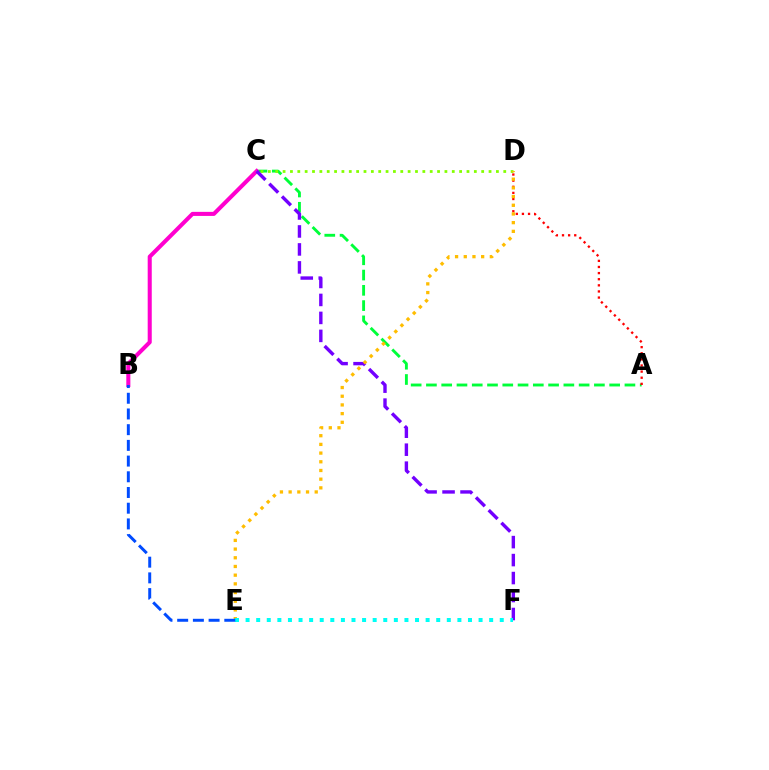{('A', 'C'): [{'color': '#00ff39', 'line_style': 'dashed', 'thickness': 2.07}], ('C', 'D'): [{'color': '#84ff00', 'line_style': 'dotted', 'thickness': 2.0}], ('B', 'C'): [{'color': '#ff00cf', 'line_style': 'solid', 'thickness': 2.92}], ('C', 'F'): [{'color': '#7200ff', 'line_style': 'dashed', 'thickness': 2.44}], ('A', 'D'): [{'color': '#ff0000', 'line_style': 'dotted', 'thickness': 1.66}], ('D', 'E'): [{'color': '#ffbd00', 'line_style': 'dotted', 'thickness': 2.36}], ('E', 'F'): [{'color': '#00fff6', 'line_style': 'dotted', 'thickness': 2.88}], ('B', 'E'): [{'color': '#004bff', 'line_style': 'dashed', 'thickness': 2.13}]}